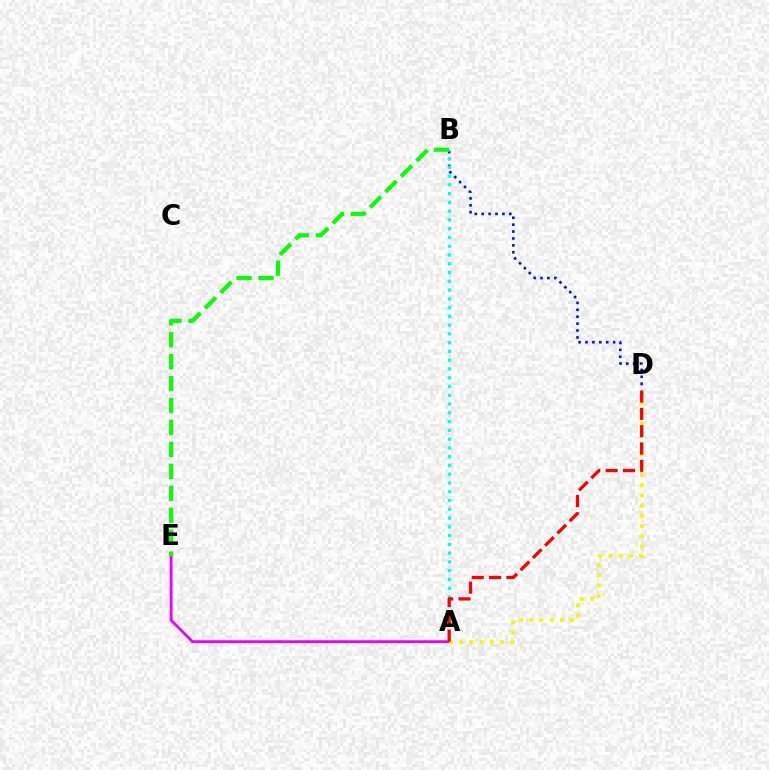{('B', 'D'): [{'color': '#0010ff', 'line_style': 'dotted', 'thickness': 1.88}], ('A', 'B'): [{'color': '#00fff6', 'line_style': 'dotted', 'thickness': 2.38}], ('A', 'E'): [{'color': '#ee00ff', 'line_style': 'solid', 'thickness': 2.03}], ('A', 'D'): [{'color': '#fcf500', 'line_style': 'dotted', 'thickness': 2.78}, {'color': '#ff0000', 'line_style': 'dashed', 'thickness': 2.36}], ('B', 'E'): [{'color': '#08ff00', 'line_style': 'dashed', 'thickness': 2.98}]}